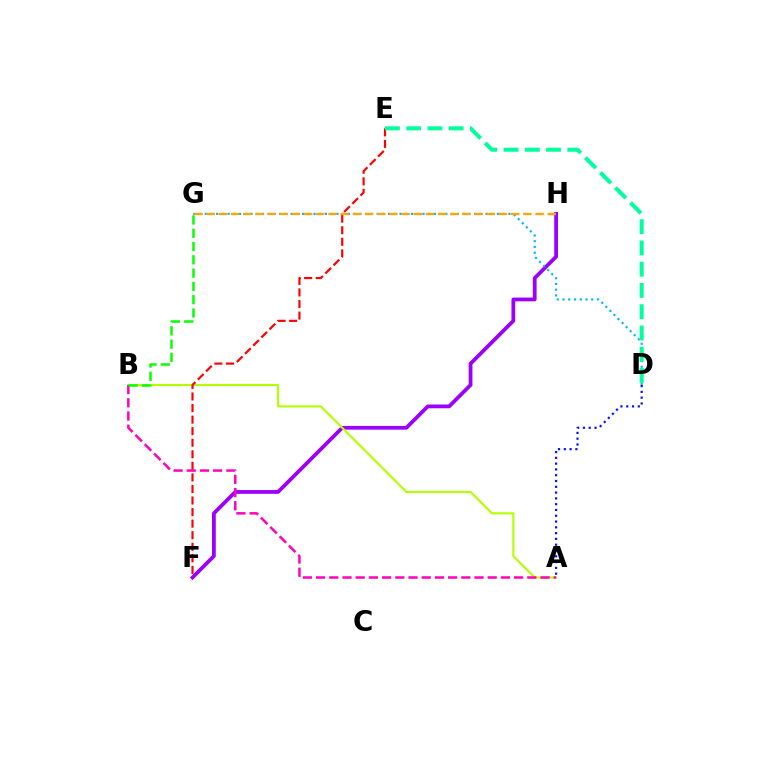{('F', 'H'): [{'color': '#9b00ff', 'line_style': 'solid', 'thickness': 2.71}], ('A', 'B'): [{'color': '#b3ff00', 'line_style': 'solid', 'thickness': 1.52}, {'color': '#ff00bd', 'line_style': 'dashed', 'thickness': 1.79}], ('E', 'F'): [{'color': '#ff0000', 'line_style': 'dashed', 'thickness': 1.57}], ('B', 'G'): [{'color': '#08ff00', 'line_style': 'dashed', 'thickness': 1.81}], ('D', 'G'): [{'color': '#00b5ff', 'line_style': 'dotted', 'thickness': 1.56}], ('D', 'E'): [{'color': '#00ff9d', 'line_style': 'dashed', 'thickness': 2.89}], ('A', 'D'): [{'color': '#0010ff', 'line_style': 'dotted', 'thickness': 1.57}], ('G', 'H'): [{'color': '#ffa500', 'line_style': 'dashed', 'thickness': 1.65}]}